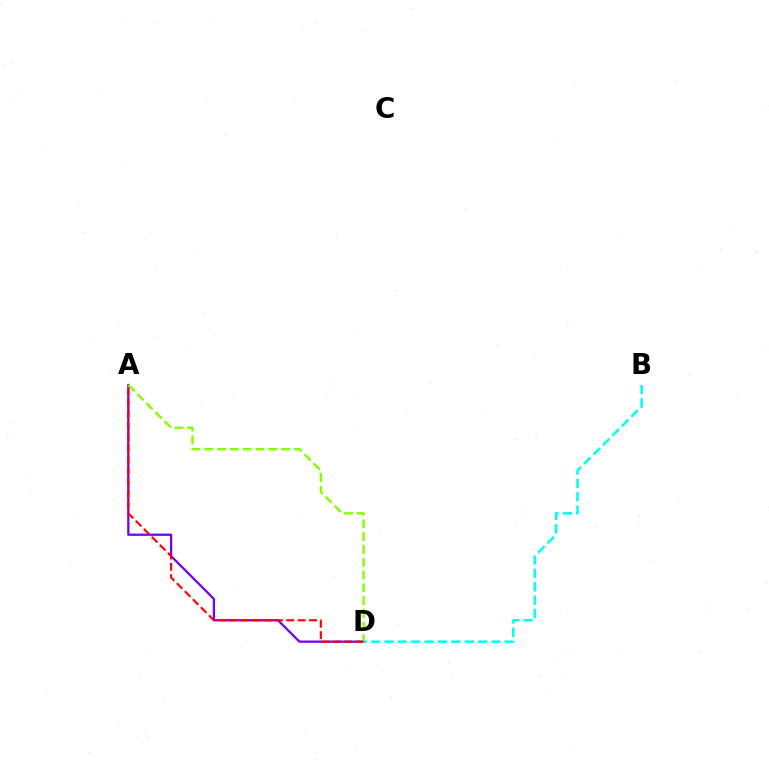{('A', 'D'): [{'color': '#7200ff', 'line_style': 'solid', 'thickness': 1.63}, {'color': '#84ff00', 'line_style': 'dashed', 'thickness': 1.74}, {'color': '#ff0000', 'line_style': 'dashed', 'thickness': 1.54}], ('B', 'D'): [{'color': '#00fff6', 'line_style': 'dashed', 'thickness': 1.82}]}